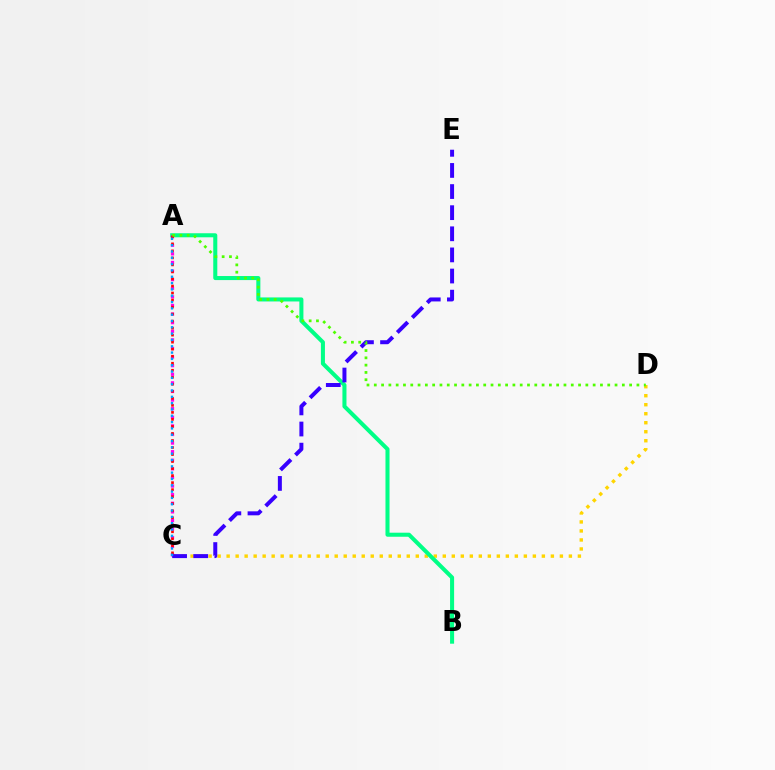{('C', 'D'): [{'color': '#ffd500', 'line_style': 'dotted', 'thickness': 2.45}], ('A', 'B'): [{'color': '#00ff86', 'line_style': 'solid', 'thickness': 2.91}], ('A', 'C'): [{'color': '#ff00ed', 'line_style': 'dotted', 'thickness': 2.34}, {'color': '#ff0000', 'line_style': 'dotted', 'thickness': 1.91}, {'color': '#009eff', 'line_style': 'dotted', 'thickness': 1.72}], ('C', 'E'): [{'color': '#3700ff', 'line_style': 'dashed', 'thickness': 2.87}], ('A', 'D'): [{'color': '#4fff00', 'line_style': 'dotted', 'thickness': 1.98}]}